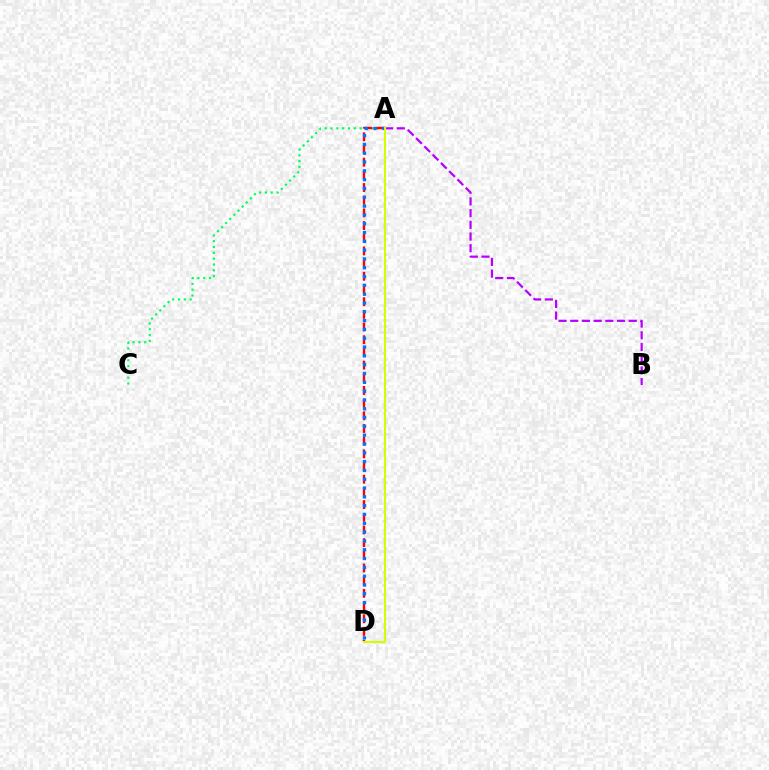{('A', 'C'): [{'color': '#00ff5c', 'line_style': 'dotted', 'thickness': 1.58}], ('A', 'D'): [{'color': '#ff0000', 'line_style': 'dashed', 'thickness': 1.72}, {'color': '#0074ff', 'line_style': 'dotted', 'thickness': 2.39}, {'color': '#d1ff00', 'line_style': 'solid', 'thickness': 1.53}], ('A', 'B'): [{'color': '#b900ff', 'line_style': 'dashed', 'thickness': 1.59}]}